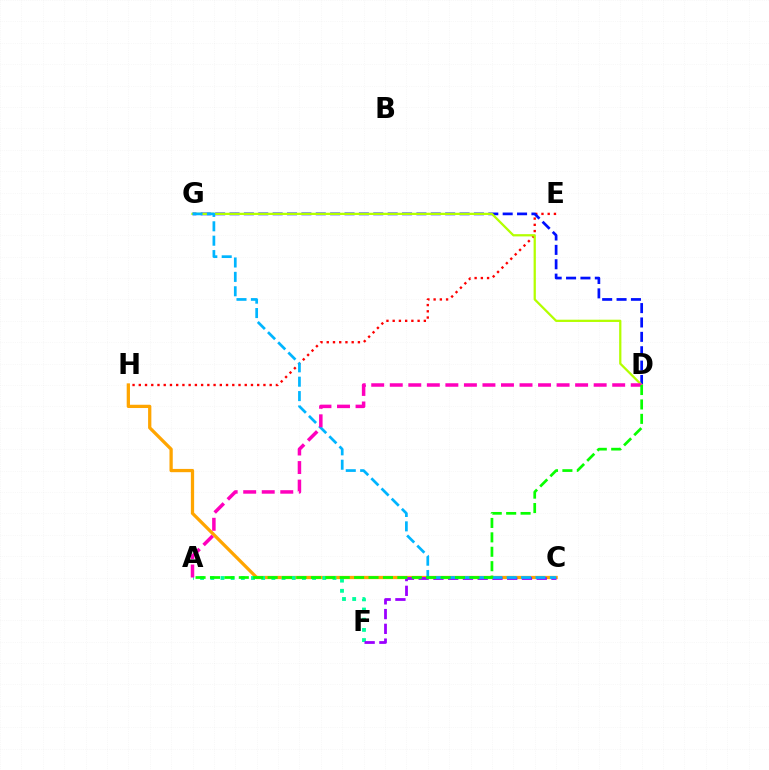{('E', 'H'): [{'color': '#ff0000', 'line_style': 'dotted', 'thickness': 1.69}], ('C', 'H'): [{'color': '#ffa500', 'line_style': 'solid', 'thickness': 2.35}], ('D', 'G'): [{'color': '#0010ff', 'line_style': 'dashed', 'thickness': 1.95}, {'color': '#b3ff00', 'line_style': 'solid', 'thickness': 1.62}], ('A', 'F'): [{'color': '#00ff9d', 'line_style': 'dotted', 'thickness': 2.77}], ('C', 'F'): [{'color': '#9b00ff', 'line_style': 'dashed', 'thickness': 2.0}], ('C', 'G'): [{'color': '#00b5ff', 'line_style': 'dashed', 'thickness': 1.96}], ('A', 'D'): [{'color': '#ff00bd', 'line_style': 'dashed', 'thickness': 2.52}, {'color': '#08ff00', 'line_style': 'dashed', 'thickness': 1.96}]}